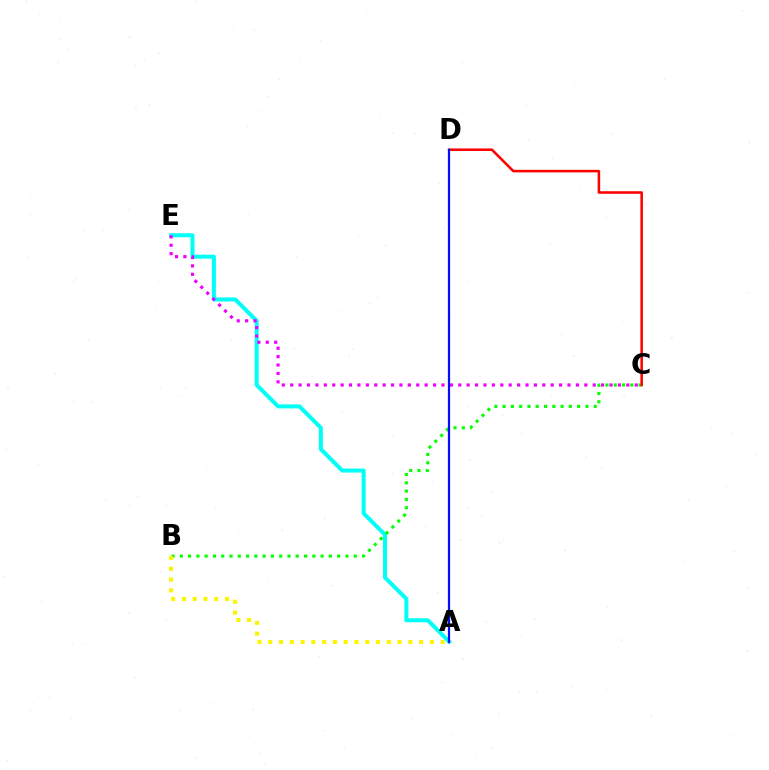{('A', 'E'): [{'color': '#00fff6', 'line_style': 'solid', 'thickness': 2.88}], ('B', 'C'): [{'color': '#08ff00', 'line_style': 'dotted', 'thickness': 2.25}], ('C', 'E'): [{'color': '#ee00ff', 'line_style': 'dotted', 'thickness': 2.28}], ('A', 'B'): [{'color': '#fcf500', 'line_style': 'dotted', 'thickness': 2.93}], ('C', 'D'): [{'color': '#ff0000', 'line_style': 'solid', 'thickness': 1.84}], ('A', 'D'): [{'color': '#0010ff', 'line_style': 'solid', 'thickness': 1.6}]}